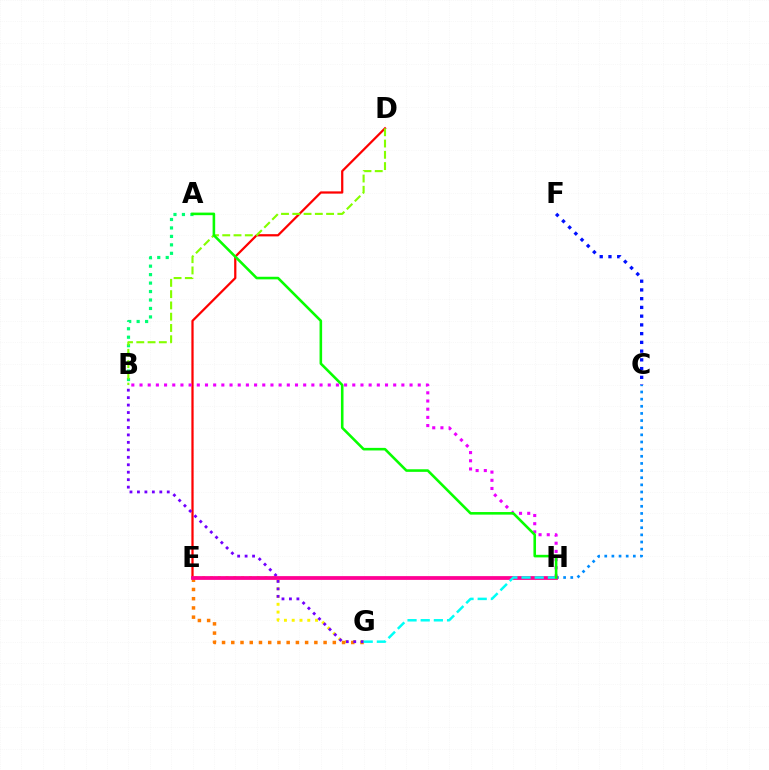{('E', 'G'): [{'color': '#fcf500', 'line_style': 'dotted', 'thickness': 2.11}, {'color': '#ff7c00', 'line_style': 'dotted', 'thickness': 2.51}], ('D', 'E'): [{'color': '#ff0000', 'line_style': 'solid', 'thickness': 1.61}], ('A', 'B'): [{'color': '#00ff74', 'line_style': 'dotted', 'thickness': 2.3}], ('C', 'H'): [{'color': '#008cff', 'line_style': 'dotted', 'thickness': 1.94}], ('C', 'F'): [{'color': '#0010ff', 'line_style': 'dotted', 'thickness': 2.37}], ('B', 'H'): [{'color': '#ee00ff', 'line_style': 'dotted', 'thickness': 2.22}], ('B', 'G'): [{'color': '#7200ff', 'line_style': 'dotted', 'thickness': 2.03}], ('E', 'H'): [{'color': '#ff0094', 'line_style': 'solid', 'thickness': 2.71}], ('G', 'H'): [{'color': '#00fff6', 'line_style': 'dashed', 'thickness': 1.79}], ('B', 'D'): [{'color': '#84ff00', 'line_style': 'dashed', 'thickness': 1.53}], ('A', 'H'): [{'color': '#08ff00', 'line_style': 'solid', 'thickness': 1.86}]}